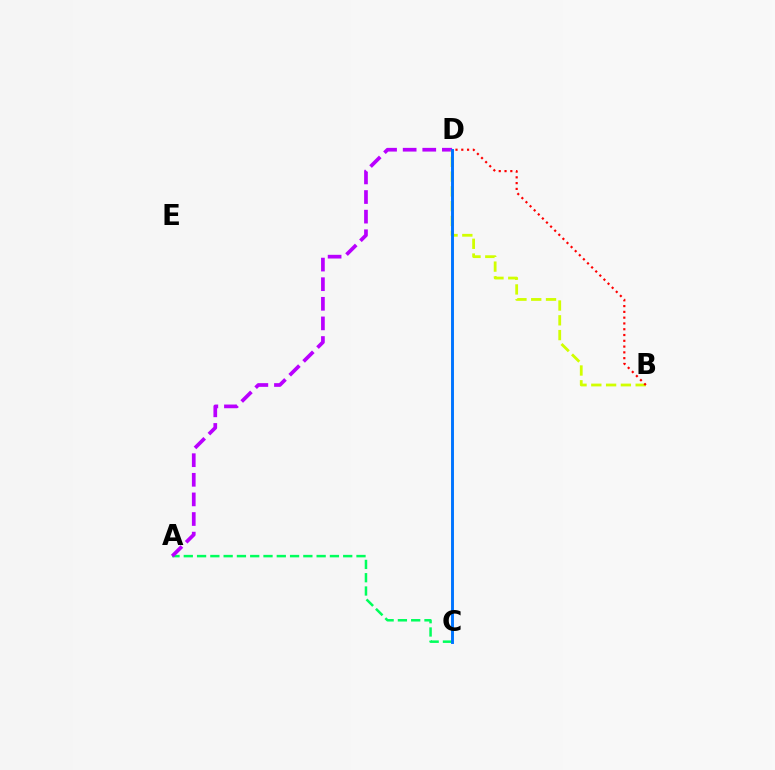{('A', 'C'): [{'color': '#00ff5c', 'line_style': 'dashed', 'thickness': 1.8}], ('A', 'D'): [{'color': '#b900ff', 'line_style': 'dashed', 'thickness': 2.66}], ('B', 'D'): [{'color': '#d1ff00', 'line_style': 'dashed', 'thickness': 2.01}, {'color': '#ff0000', 'line_style': 'dotted', 'thickness': 1.57}], ('C', 'D'): [{'color': '#0074ff', 'line_style': 'solid', 'thickness': 2.11}]}